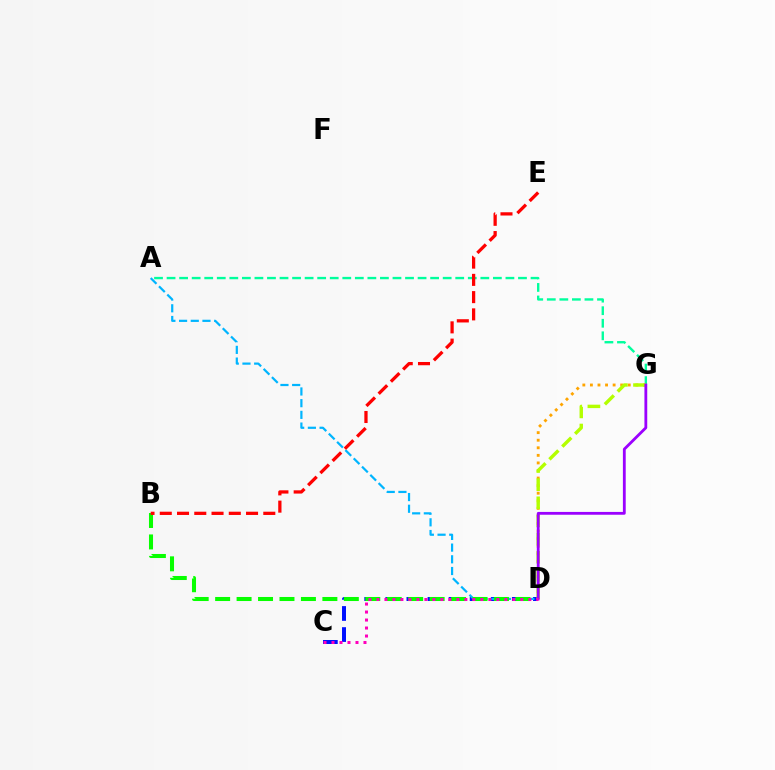{('C', 'D'): [{'color': '#0010ff', 'line_style': 'dashed', 'thickness': 2.86}, {'color': '#ff00bd', 'line_style': 'dotted', 'thickness': 2.17}], ('A', 'G'): [{'color': '#00ff9d', 'line_style': 'dashed', 'thickness': 1.7}], ('A', 'D'): [{'color': '#00b5ff', 'line_style': 'dashed', 'thickness': 1.59}], ('D', 'G'): [{'color': '#ffa500', 'line_style': 'dotted', 'thickness': 2.06}, {'color': '#b3ff00', 'line_style': 'dashed', 'thickness': 2.46}, {'color': '#9b00ff', 'line_style': 'solid', 'thickness': 2.03}], ('B', 'D'): [{'color': '#08ff00', 'line_style': 'dashed', 'thickness': 2.91}], ('B', 'E'): [{'color': '#ff0000', 'line_style': 'dashed', 'thickness': 2.34}]}